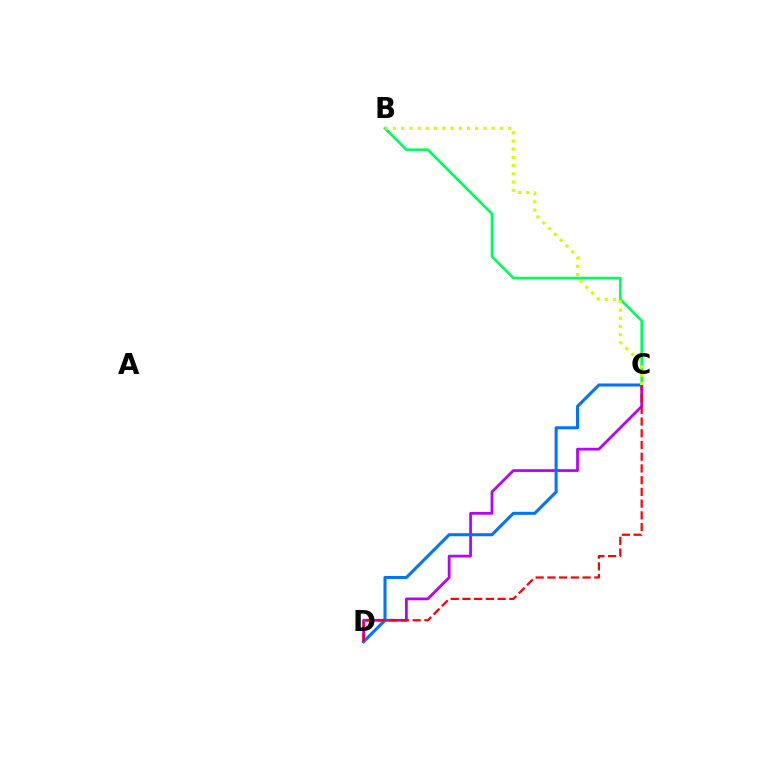{('C', 'D'): [{'color': '#b900ff', 'line_style': 'solid', 'thickness': 1.99}, {'color': '#0074ff', 'line_style': 'solid', 'thickness': 2.2}, {'color': '#ff0000', 'line_style': 'dashed', 'thickness': 1.59}], ('B', 'C'): [{'color': '#00ff5c', 'line_style': 'solid', 'thickness': 1.9}, {'color': '#d1ff00', 'line_style': 'dotted', 'thickness': 2.23}]}